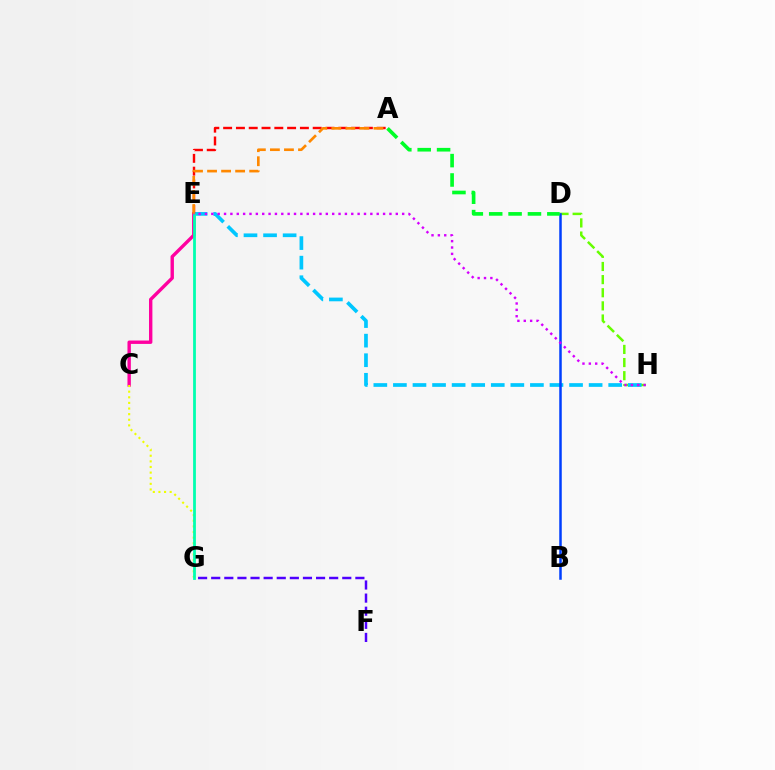{('C', 'E'): [{'color': '#ff00a0', 'line_style': 'solid', 'thickness': 2.44}], ('D', 'H'): [{'color': '#66ff00', 'line_style': 'dashed', 'thickness': 1.78}], ('E', 'H'): [{'color': '#00c7ff', 'line_style': 'dashed', 'thickness': 2.66}, {'color': '#d600ff', 'line_style': 'dotted', 'thickness': 1.73}], ('A', 'E'): [{'color': '#ff0000', 'line_style': 'dashed', 'thickness': 1.74}, {'color': '#ff8800', 'line_style': 'dashed', 'thickness': 1.91}], ('C', 'G'): [{'color': '#eeff00', 'line_style': 'dotted', 'thickness': 1.53}], ('F', 'G'): [{'color': '#4f00ff', 'line_style': 'dashed', 'thickness': 1.78}], ('B', 'D'): [{'color': '#003fff', 'line_style': 'solid', 'thickness': 1.8}], ('A', 'D'): [{'color': '#00ff27', 'line_style': 'dashed', 'thickness': 2.63}], ('E', 'G'): [{'color': '#00ffaf', 'line_style': 'solid', 'thickness': 2.0}]}